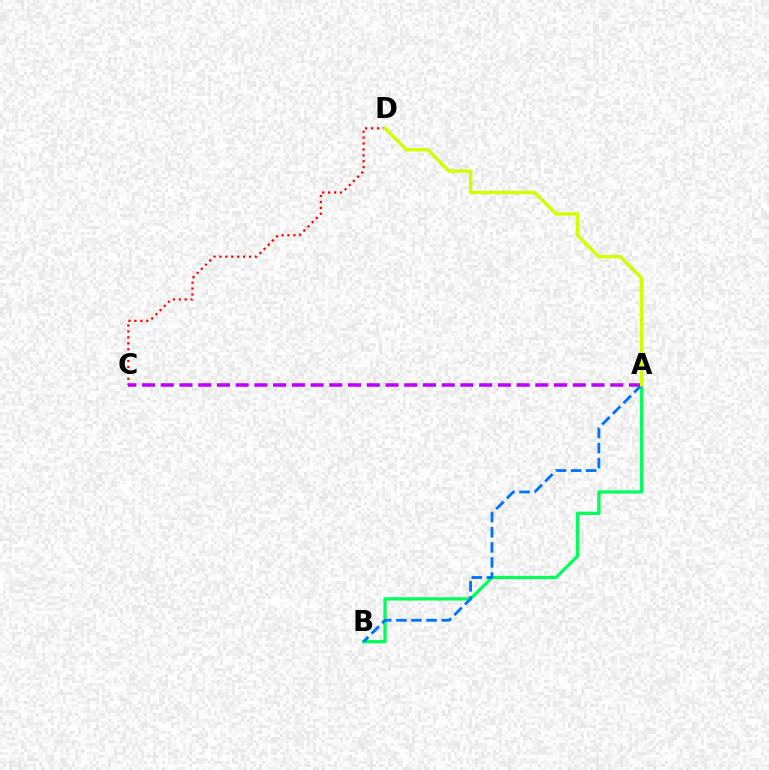{('C', 'D'): [{'color': '#ff0000', 'line_style': 'dotted', 'thickness': 1.61}], ('A', 'B'): [{'color': '#00ff5c', 'line_style': 'solid', 'thickness': 2.35}, {'color': '#0074ff', 'line_style': 'dashed', 'thickness': 2.05}], ('A', 'C'): [{'color': '#b900ff', 'line_style': 'dashed', 'thickness': 2.54}], ('A', 'D'): [{'color': '#d1ff00', 'line_style': 'solid', 'thickness': 2.44}]}